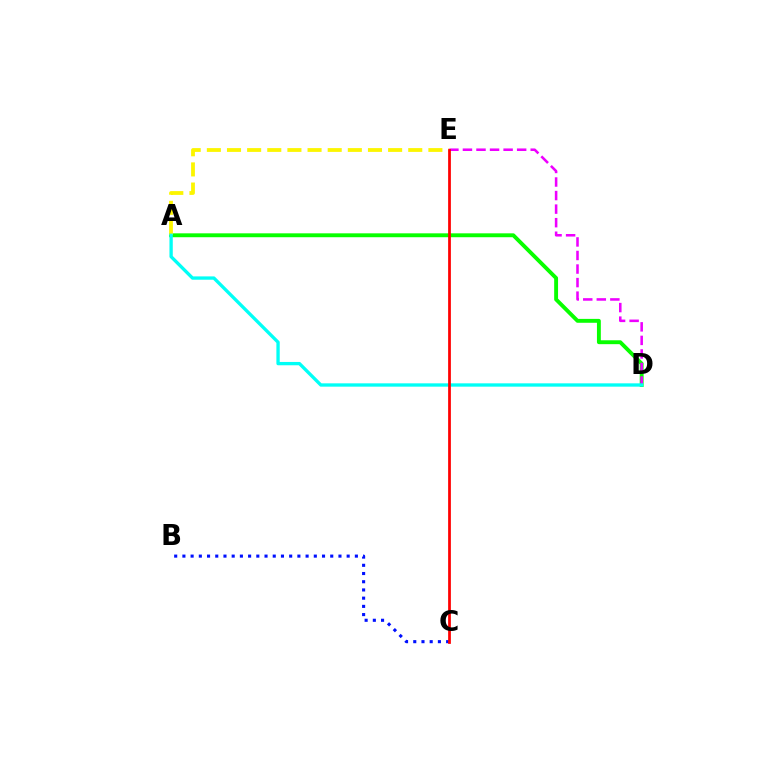{('A', 'D'): [{'color': '#08ff00', 'line_style': 'solid', 'thickness': 2.8}, {'color': '#00fff6', 'line_style': 'solid', 'thickness': 2.39}], ('A', 'E'): [{'color': '#fcf500', 'line_style': 'dashed', 'thickness': 2.74}], ('D', 'E'): [{'color': '#ee00ff', 'line_style': 'dashed', 'thickness': 1.84}], ('B', 'C'): [{'color': '#0010ff', 'line_style': 'dotted', 'thickness': 2.23}], ('C', 'E'): [{'color': '#ff0000', 'line_style': 'solid', 'thickness': 1.98}]}